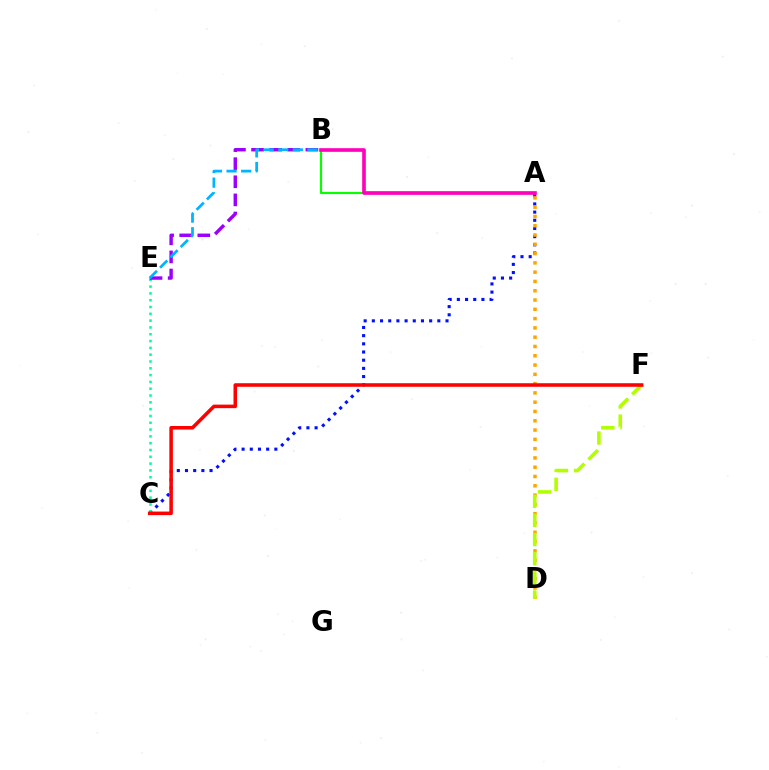{('A', 'C'): [{'color': '#0010ff', 'line_style': 'dotted', 'thickness': 2.22}], ('C', 'E'): [{'color': '#00ff9d', 'line_style': 'dotted', 'thickness': 1.85}], ('B', 'E'): [{'color': '#9b00ff', 'line_style': 'dashed', 'thickness': 2.46}, {'color': '#00b5ff', 'line_style': 'dashed', 'thickness': 1.98}], ('A', 'D'): [{'color': '#ffa500', 'line_style': 'dotted', 'thickness': 2.52}], ('A', 'B'): [{'color': '#08ff00', 'line_style': 'solid', 'thickness': 1.56}, {'color': '#ff00bd', 'line_style': 'solid', 'thickness': 2.63}], ('D', 'F'): [{'color': '#b3ff00', 'line_style': 'dashed', 'thickness': 2.6}], ('C', 'F'): [{'color': '#ff0000', 'line_style': 'solid', 'thickness': 2.55}]}